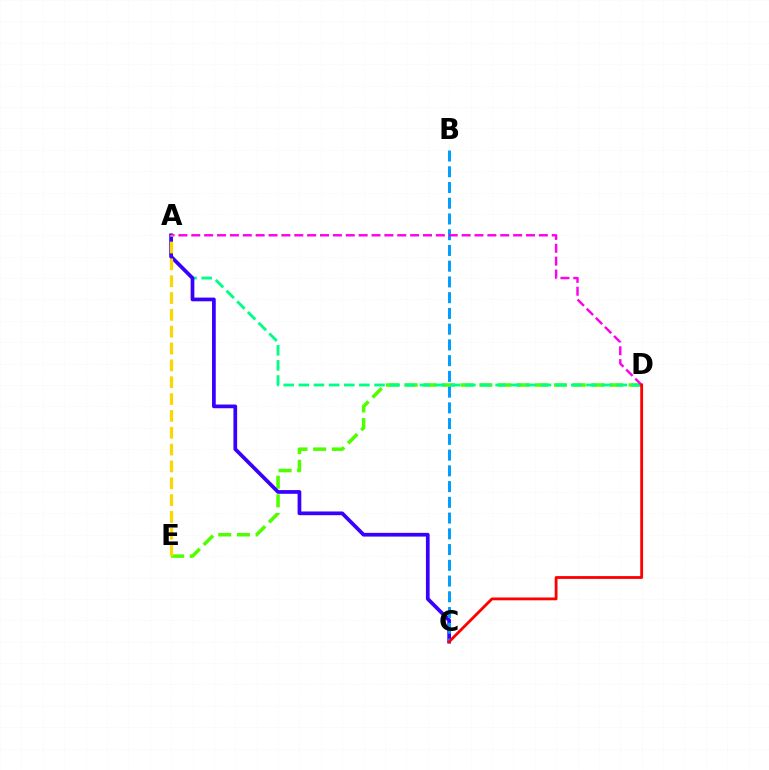{('D', 'E'): [{'color': '#4fff00', 'line_style': 'dashed', 'thickness': 2.54}], ('A', 'D'): [{'color': '#00ff86', 'line_style': 'dashed', 'thickness': 2.06}, {'color': '#ff00ed', 'line_style': 'dashed', 'thickness': 1.75}], ('A', 'C'): [{'color': '#3700ff', 'line_style': 'solid', 'thickness': 2.68}], ('B', 'C'): [{'color': '#009eff', 'line_style': 'dashed', 'thickness': 2.14}], ('C', 'D'): [{'color': '#ff0000', 'line_style': 'solid', 'thickness': 2.03}], ('A', 'E'): [{'color': '#ffd500', 'line_style': 'dashed', 'thickness': 2.29}]}